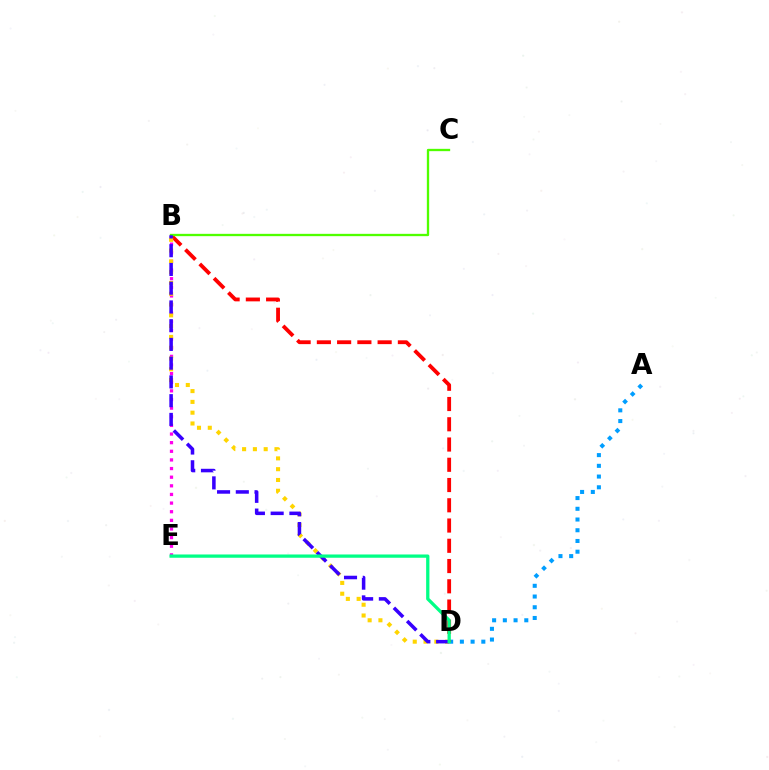{('B', 'E'): [{'color': '#ff00ed', 'line_style': 'dotted', 'thickness': 2.35}], ('A', 'D'): [{'color': '#009eff', 'line_style': 'dotted', 'thickness': 2.91}], ('B', 'D'): [{'color': '#ff0000', 'line_style': 'dashed', 'thickness': 2.75}, {'color': '#ffd500', 'line_style': 'dotted', 'thickness': 2.93}, {'color': '#3700ff', 'line_style': 'dashed', 'thickness': 2.55}], ('B', 'C'): [{'color': '#4fff00', 'line_style': 'solid', 'thickness': 1.67}], ('D', 'E'): [{'color': '#00ff86', 'line_style': 'solid', 'thickness': 2.36}]}